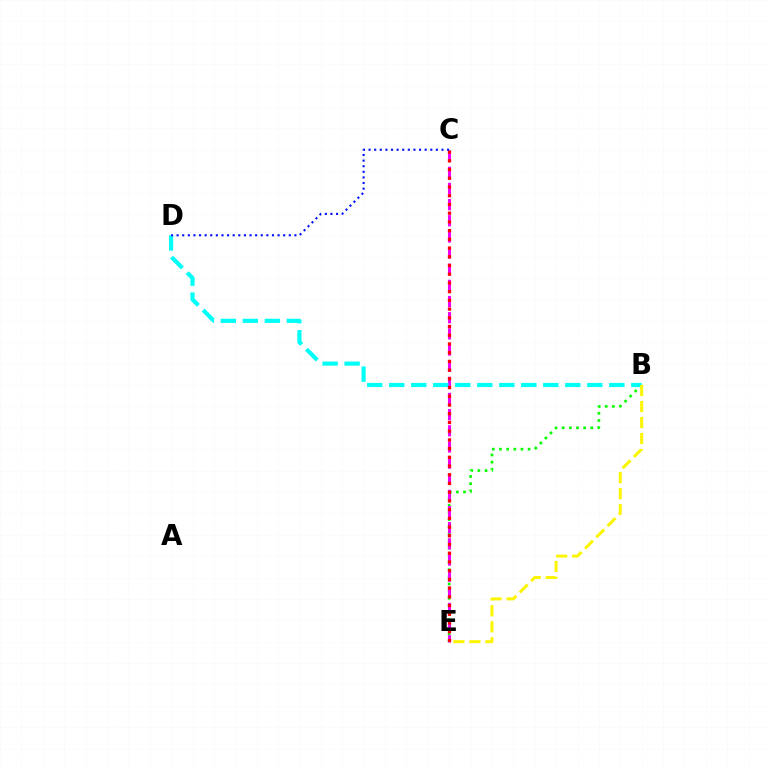{('B', 'E'): [{'color': '#08ff00', 'line_style': 'dotted', 'thickness': 1.94}, {'color': '#fcf500', 'line_style': 'dashed', 'thickness': 2.17}], ('C', 'E'): [{'color': '#ee00ff', 'line_style': 'dashed', 'thickness': 2.19}, {'color': '#ff0000', 'line_style': 'dotted', 'thickness': 2.37}], ('B', 'D'): [{'color': '#00fff6', 'line_style': 'dashed', 'thickness': 2.99}], ('C', 'D'): [{'color': '#0010ff', 'line_style': 'dotted', 'thickness': 1.52}]}